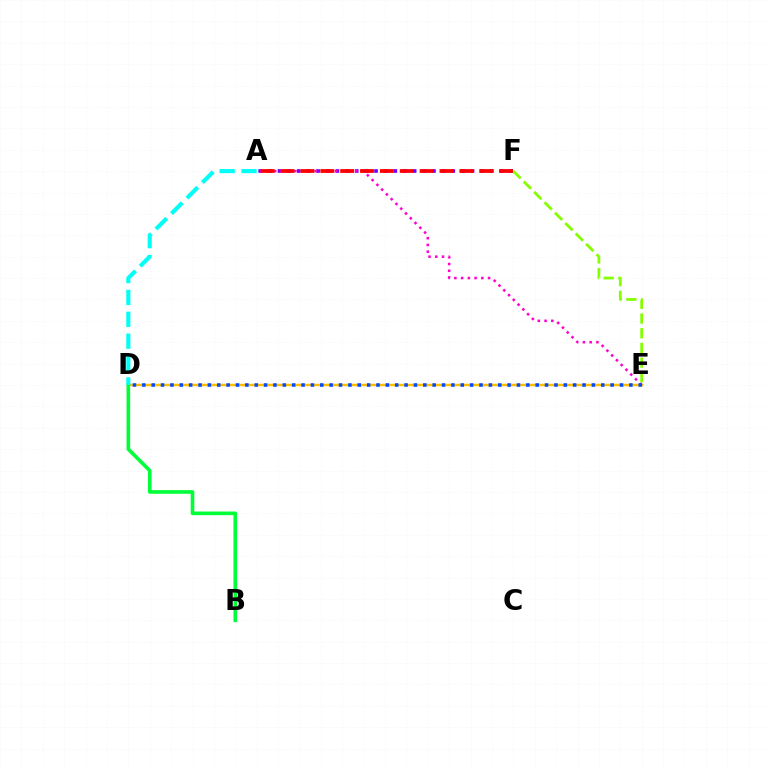{('A', 'F'): [{'color': '#7200ff', 'line_style': 'dotted', 'thickness': 2.62}, {'color': '#ff0000', 'line_style': 'dashed', 'thickness': 2.7}], ('D', 'E'): [{'color': '#ffbd00', 'line_style': 'solid', 'thickness': 1.78}, {'color': '#004bff', 'line_style': 'dotted', 'thickness': 2.54}], ('B', 'D'): [{'color': '#00ff39', 'line_style': 'solid', 'thickness': 2.62}], ('E', 'F'): [{'color': '#84ff00', 'line_style': 'dashed', 'thickness': 2.0}], ('A', 'E'): [{'color': '#ff00cf', 'line_style': 'dotted', 'thickness': 1.83}], ('A', 'D'): [{'color': '#00fff6', 'line_style': 'dashed', 'thickness': 2.97}]}